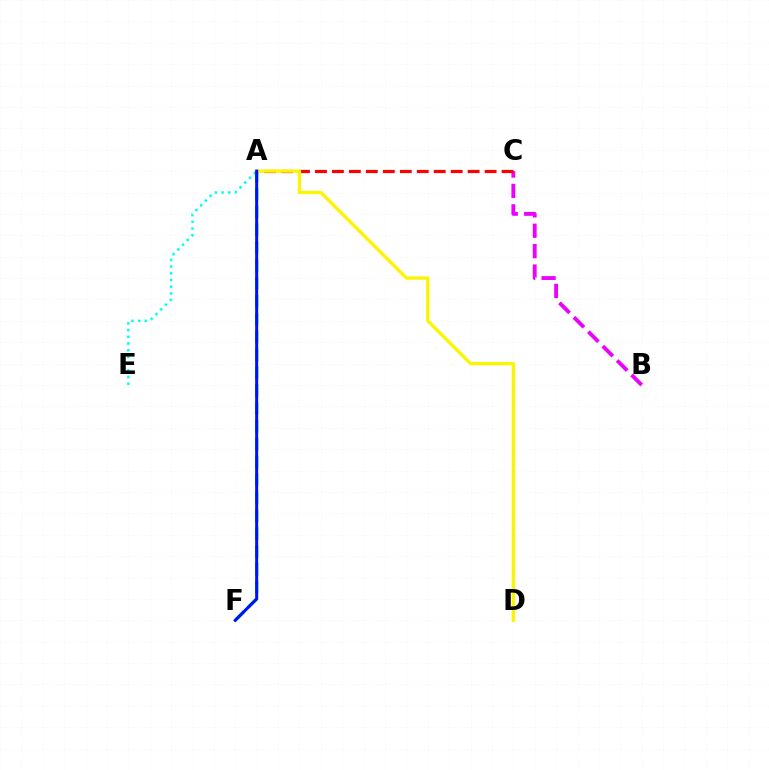{('A', 'F'): [{'color': '#08ff00', 'line_style': 'dashed', 'thickness': 2.43}, {'color': '#0010ff', 'line_style': 'solid', 'thickness': 2.18}], ('B', 'C'): [{'color': '#ee00ff', 'line_style': 'dashed', 'thickness': 2.77}], ('A', 'E'): [{'color': '#00fff6', 'line_style': 'dotted', 'thickness': 1.82}], ('A', 'C'): [{'color': '#ff0000', 'line_style': 'dashed', 'thickness': 2.3}], ('A', 'D'): [{'color': '#fcf500', 'line_style': 'solid', 'thickness': 2.39}]}